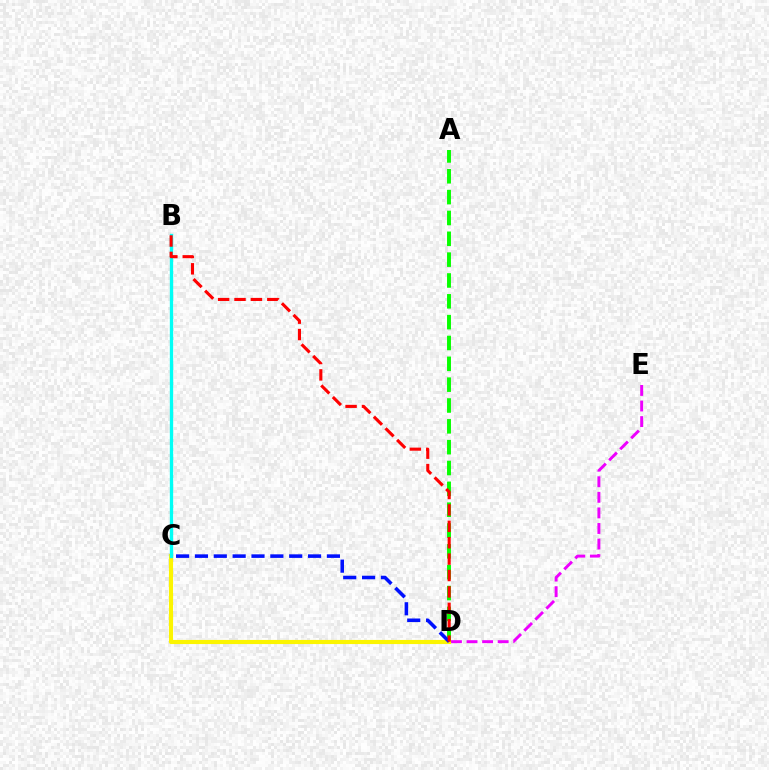{('A', 'D'): [{'color': '#08ff00', 'line_style': 'dashed', 'thickness': 2.83}], ('D', 'E'): [{'color': '#ee00ff', 'line_style': 'dashed', 'thickness': 2.12}], ('C', 'D'): [{'color': '#fcf500', 'line_style': 'solid', 'thickness': 2.97}, {'color': '#0010ff', 'line_style': 'dashed', 'thickness': 2.56}], ('B', 'C'): [{'color': '#00fff6', 'line_style': 'solid', 'thickness': 2.4}], ('B', 'D'): [{'color': '#ff0000', 'line_style': 'dashed', 'thickness': 2.23}]}